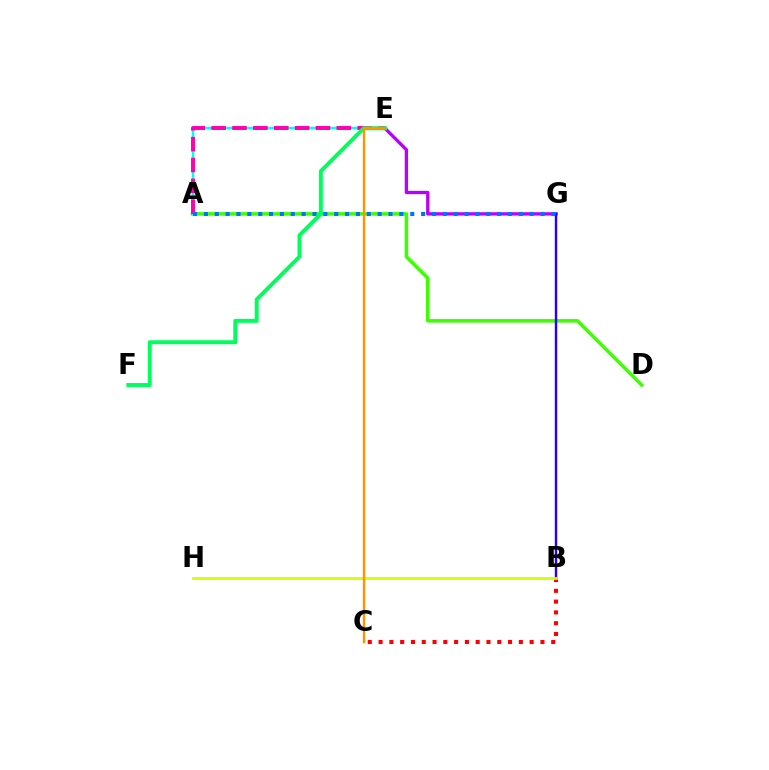{('E', 'G'): [{'color': '#b900ff', 'line_style': 'solid', 'thickness': 2.39}], ('A', 'D'): [{'color': '#3dff00', 'line_style': 'solid', 'thickness': 2.54}], ('A', 'E'): [{'color': '#00fff6', 'line_style': 'solid', 'thickness': 1.78}, {'color': '#ff00ac', 'line_style': 'dashed', 'thickness': 2.83}], ('B', 'C'): [{'color': '#ff0000', 'line_style': 'dotted', 'thickness': 2.93}], ('B', 'G'): [{'color': '#2500ff', 'line_style': 'solid', 'thickness': 1.75}], ('A', 'G'): [{'color': '#0074ff', 'line_style': 'dotted', 'thickness': 2.95}], ('E', 'F'): [{'color': '#00ff5c', 'line_style': 'solid', 'thickness': 2.84}], ('B', 'H'): [{'color': '#d1ff00', 'line_style': 'solid', 'thickness': 1.96}], ('C', 'E'): [{'color': '#ff9400', 'line_style': 'solid', 'thickness': 1.71}]}